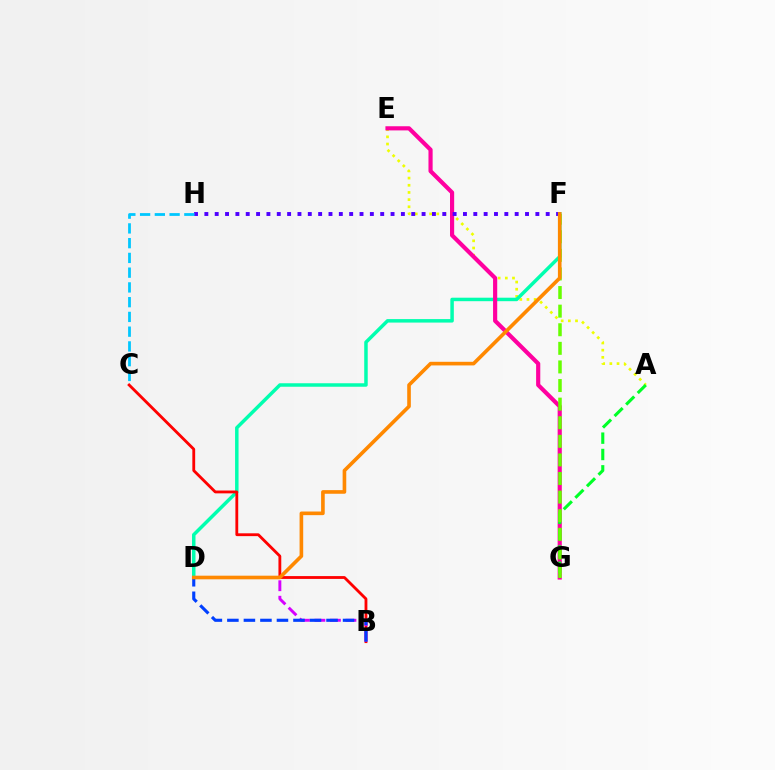{('A', 'E'): [{'color': '#eeff00', 'line_style': 'dotted', 'thickness': 1.95}], ('D', 'F'): [{'color': '#00ffaf', 'line_style': 'solid', 'thickness': 2.51}, {'color': '#ff8800', 'line_style': 'solid', 'thickness': 2.61}], ('B', 'C'): [{'color': '#ff0000', 'line_style': 'solid', 'thickness': 2.03}], ('B', 'D'): [{'color': '#d600ff', 'line_style': 'dashed', 'thickness': 2.11}, {'color': '#003fff', 'line_style': 'dashed', 'thickness': 2.24}], ('E', 'G'): [{'color': '#ff00a0', 'line_style': 'solid', 'thickness': 2.99}], ('A', 'G'): [{'color': '#00ff27', 'line_style': 'dashed', 'thickness': 2.22}], ('F', 'G'): [{'color': '#66ff00', 'line_style': 'dashed', 'thickness': 2.53}], ('F', 'H'): [{'color': '#4f00ff', 'line_style': 'dotted', 'thickness': 2.81}], ('C', 'H'): [{'color': '#00c7ff', 'line_style': 'dashed', 'thickness': 2.0}]}